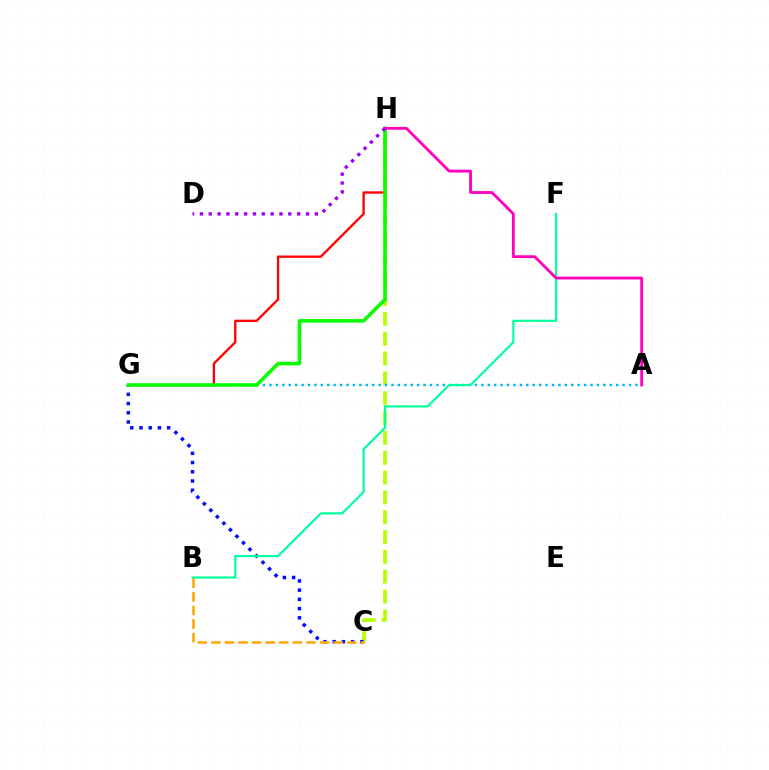{('C', 'H'): [{'color': '#b3ff00', 'line_style': 'dashed', 'thickness': 2.69}], ('C', 'G'): [{'color': '#0010ff', 'line_style': 'dotted', 'thickness': 2.51}], ('A', 'G'): [{'color': '#00b5ff', 'line_style': 'dotted', 'thickness': 1.74}], ('G', 'H'): [{'color': '#ff0000', 'line_style': 'solid', 'thickness': 1.66}, {'color': '#08ff00', 'line_style': 'solid', 'thickness': 2.55}], ('B', 'F'): [{'color': '#00ff9d', 'line_style': 'solid', 'thickness': 1.56}], ('B', 'C'): [{'color': '#ffa500', 'line_style': 'dashed', 'thickness': 1.85}], ('A', 'H'): [{'color': '#ff00bd', 'line_style': 'solid', 'thickness': 2.03}], ('D', 'H'): [{'color': '#9b00ff', 'line_style': 'dotted', 'thickness': 2.4}]}